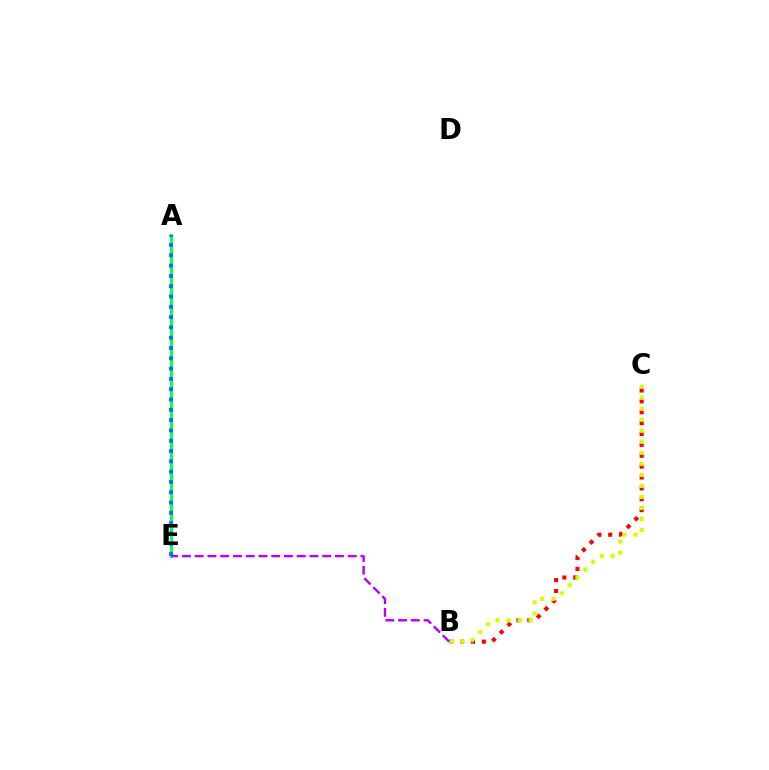{('A', 'E'): [{'color': '#00ff5c', 'line_style': 'solid', 'thickness': 2.22}, {'color': '#0074ff', 'line_style': 'dotted', 'thickness': 2.8}], ('B', 'C'): [{'color': '#ff0000', 'line_style': 'dotted', 'thickness': 2.95}, {'color': '#d1ff00', 'line_style': 'dotted', 'thickness': 2.99}], ('B', 'E'): [{'color': '#b900ff', 'line_style': 'dashed', 'thickness': 1.73}]}